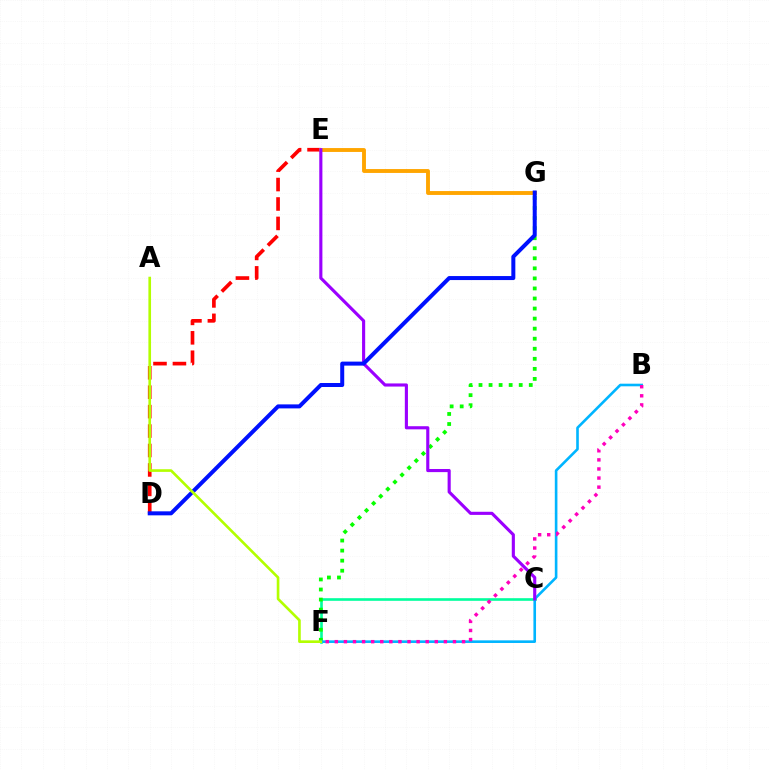{('D', 'E'): [{'color': '#ff0000', 'line_style': 'dashed', 'thickness': 2.64}], ('C', 'F'): [{'color': '#00ff9d', 'line_style': 'solid', 'thickness': 1.89}], ('F', 'G'): [{'color': '#08ff00', 'line_style': 'dotted', 'thickness': 2.73}], ('B', 'F'): [{'color': '#00b5ff', 'line_style': 'solid', 'thickness': 1.89}, {'color': '#ff00bd', 'line_style': 'dotted', 'thickness': 2.47}], ('E', 'G'): [{'color': '#ffa500', 'line_style': 'solid', 'thickness': 2.8}], ('C', 'E'): [{'color': '#9b00ff', 'line_style': 'solid', 'thickness': 2.25}], ('D', 'G'): [{'color': '#0010ff', 'line_style': 'solid', 'thickness': 2.88}], ('A', 'F'): [{'color': '#b3ff00', 'line_style': 'solid', 'thickness': 1.91}]}